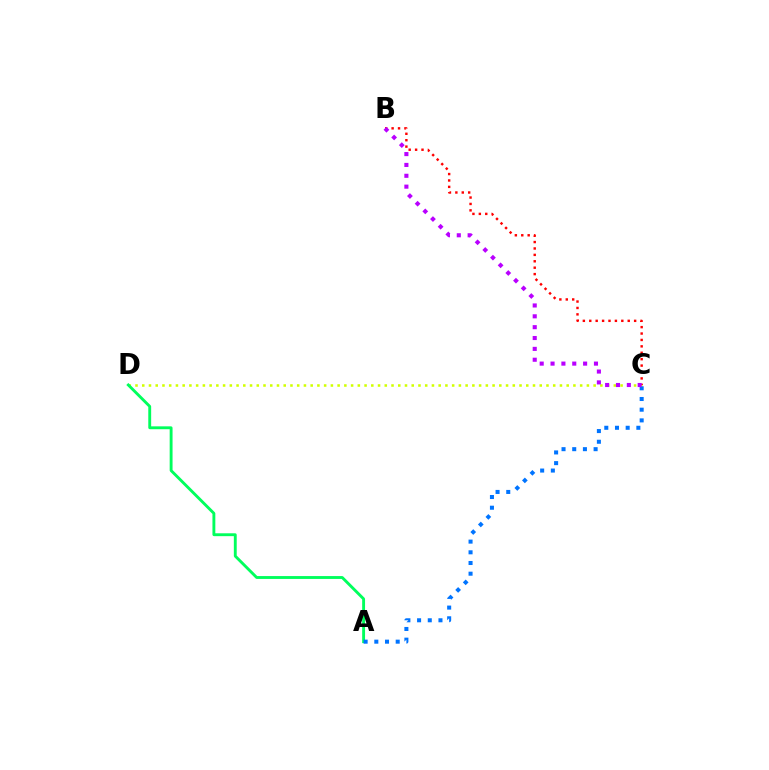{('C', 'D'): [{'color': '#d1ff00', 'line_style': 'dotted', 'thickness': 1.83}], ('A', 'D'): [{'color': '#00ff5c', 'line_style': 'solid', 'thickness': 2.07}], ('A', 'C'): [{'color': '#0074ff', 'line_style': 'dotted', 'thickness': 2.9}], ('B', 'C'): [{'color': '#ff0000', 'line_style': 'dotted', 'thickness': 1.74}, {'color': '#b900ff', 'line_style': 'dotted', 'thickness': 2.95}]}